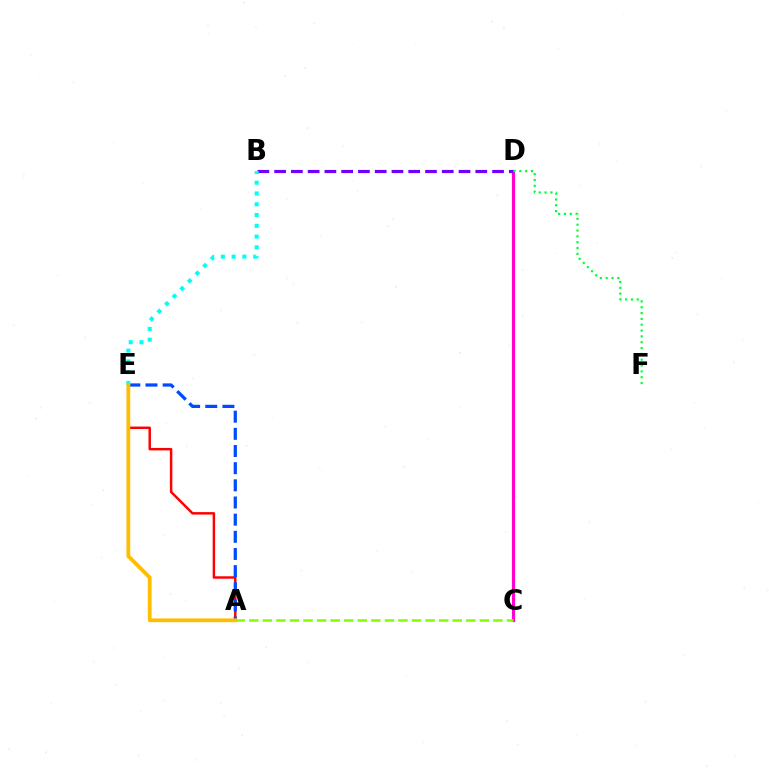{('C', 'D'): [{'color': '#ff00cf', 'line_style': 'solid', 'thickness': 2.27}], ('A', 'E'): [{'color': '#ff0000', 'line_style': 'solid', 'thickness': 1.77}, {'color': '#004bff', 'line_style': 'dashed', 'thickness': 2.33}, {'color': '#ffbd00', 'line_style': 'solid', 'thickness': 2.73}], ('B', 'D'): [{'color': '#7200ff', 'line_style': 'dashed', 'thickness': 2.28}], ('A', 'C'): [{'color': '#84ff00', 'line_style': 'dashed', 'thickness': 1.84}], ('B', 'E'): [{'color': '#00fff6', 'line_style': 'dotted', 'thickness': 2.93}], ('D', 'F'): [{'color': '#00ff39', 'line_style': 'dotted', 'thickness': 1.58}]}